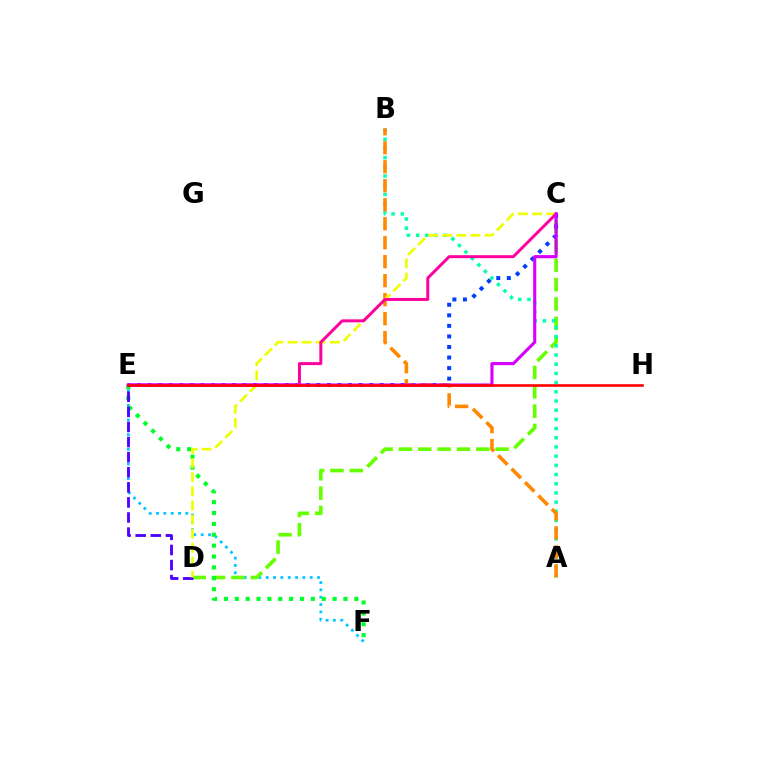{('E', 'F'): [{'color': '#00c7ff', 'line_style': 'dotted', 'thickness': 1.99}, {'color': '#00ff27', 'line_style': 'dotted', 'thickness': 2.95}], ('C', 'D'): [{'color': '#66ff00', 'line_style': 'dashed', 'thickness': 2.63}, {'color': '#eeff00', 'line_style': 'dashed', 'thickness': 1.92}], ('D', 'E'): [{'color': '#4f00ff', 'line_style': 'dashed', 'thickness': 2.05}], ('A', 'B'): [{'color': '#00ffaf', 'line_style': 'dotted', 'thickness': 2.5}, {'color': '#ff8800', 'line_style': 'dashed', 'thickness': 2.58}], ('C', 'E'): [{'color': '#003fff', 'line_style': 'dotted', 'thickness': 2.87}, {'color': '#ff00a0', 'line_style': 'solid', 'thickness': 2.14}, {'color': '#d600ff', 'line_style': 'solid', 'thickness': 2.23}], ('E', 'H'): [{'color': '#ff0000', 'line_style': 'solid', 'thickness': 1.88}]}